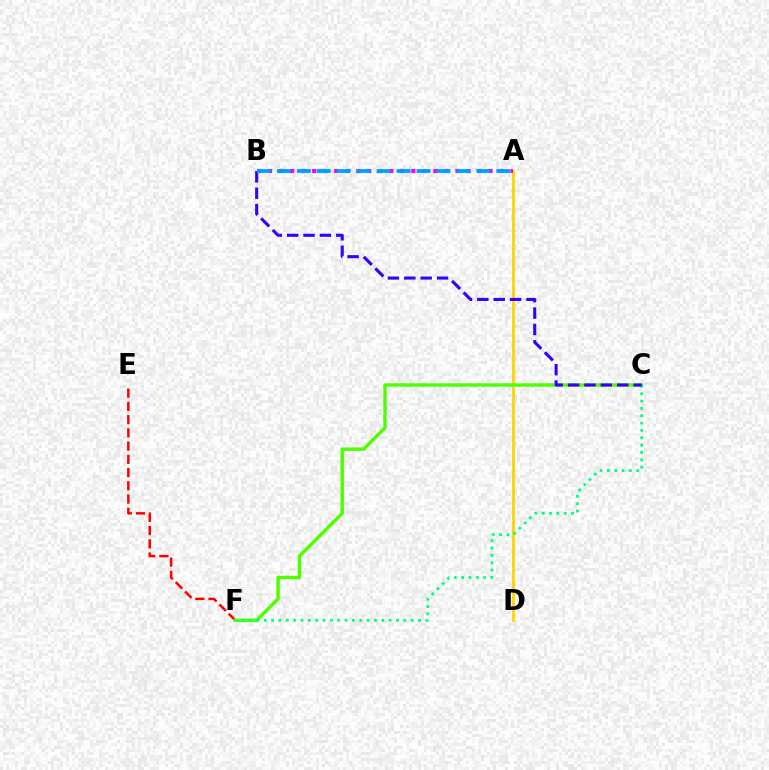{('E', 'F'): [{'color': '#ff0000', 'line_style': 'dashed', 'thickness': 1.8}], ('A', 'D'): [{'color': '#ffd500', 'line_style': 'solid', 'thickness': 2.04}], ('C', 'F'): [{'color': '#4fff00', 'line_style': 'solid', 'thickness': 2.47}, {'color': '#00ff86', 'line_style': 'dotted', 'thickness': 1.99}], ('B', 'C'): [{'color': '#3700ff', 'line_style': 'dashed', 'thickness': 2.22}], ('A', 'B'): [{'color': '#ff00ed', 'line_style': 'dotted', 'thickness': 2.99}, {'color': '#009eff', 'line_style': 'dashed', 'thickness': 2.71}]}